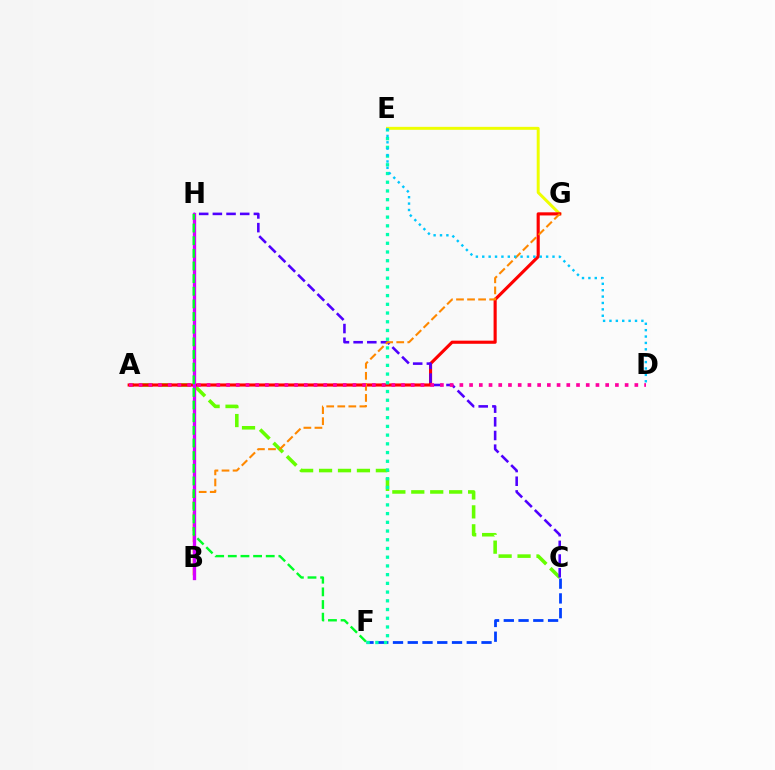{('A', 'C'): [{'color': '#66ff00', 'line_style': 'dashed', 'thickness': 2.57}], ('E', 'G'): [{'color': '#eeff00', 'line_style': 'solid', 'thickness': 2.13}], ('A', 'G'): [{'color': '#ff0000', 'line_style': 'solid', 'thickness': 2.25}], ('C', 'H'): [{'color': '#4f00ff', 'line_style': 'dashed', 'thickness': 1.86}], ('B', 'G'): [{'color': '#ff8800', 'line_style': 'dashed', 'thickness': 1.5}], ('B', 'H'): [{'color': '#d600ff', 'line_style': 'solid', 'thickness': 2.39}], ('C', 'F'): [{'color': '#003fff', 'line_style': 'dashed', 'thickness': 2.0}], ('A', 'D'): [{'color': '#ff00a0', 'line_style': 'dotted', 'thickness': 2.64}], ('F', 'H'): [{'color': '#00ff27', 'line_style': 'dashed', 'thickness': 1.72}], ('E', 'F'): [{'color': '#00ffaf', 'line_style': 'dotted', 'thickness': 2.37}], ('D', 'E'): [{'color': '#00c7ff', 'line_style': 'dotted', 'thickness': 1.73}]}